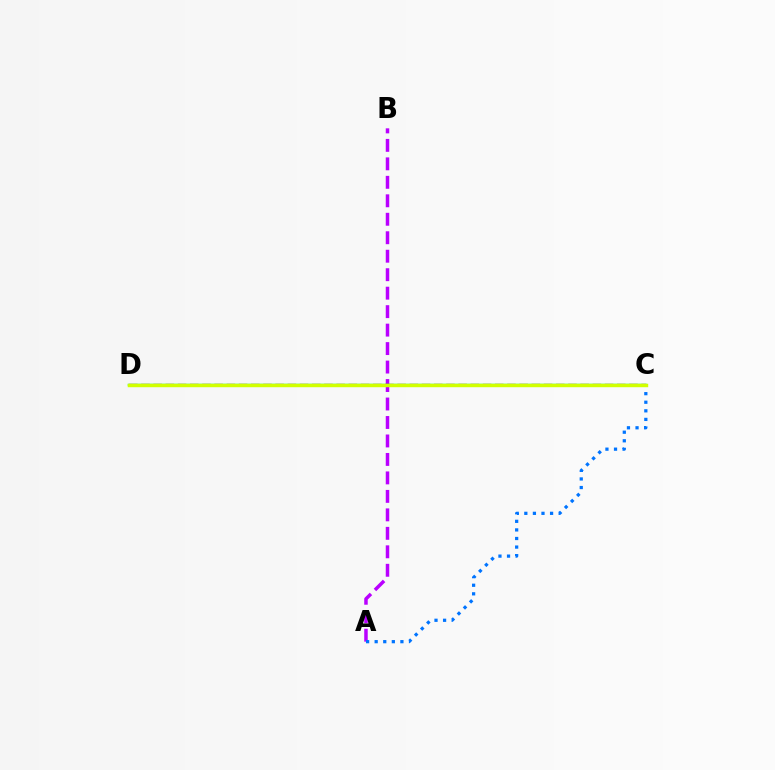{('A', 'B'): [{'color': '#b900ff', 'line_style': 'dashed', 'thickness': 2.51}], ('A', 'C'): [{'color': '#0074ff', 'line_style': 'dotted', 'thickness': 2.33}], ('C', 'D'): [{'color': '#ff0000', 'line_style': 'dashed', 'thickness': 1.66}, {'color': '#00ff5c', 'line_style': 'solid', 'thickness': 1.75}, {'color': '#d1ff00', 'line_style': 'solid', 'thickness': 2.47}]}